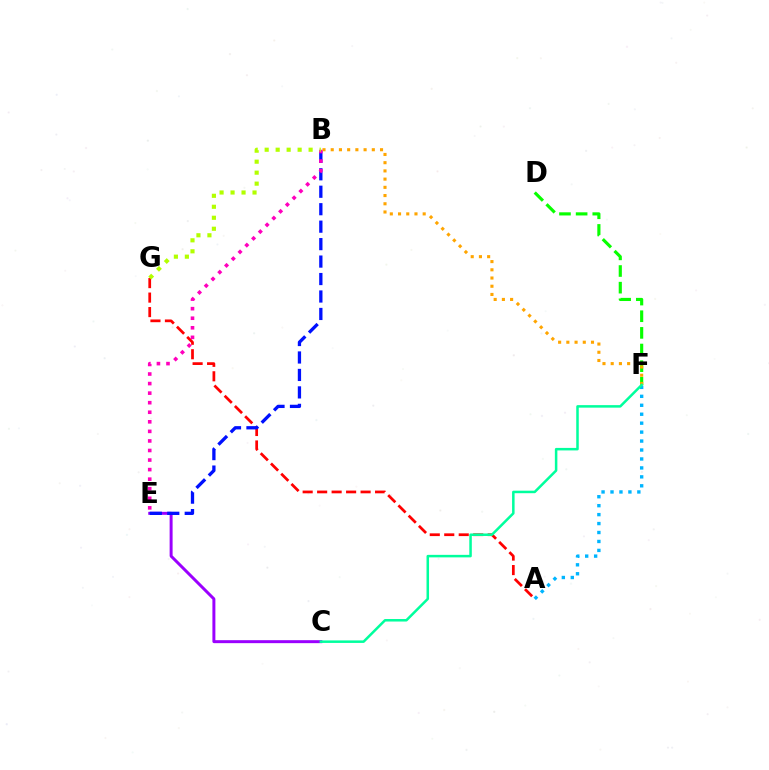{('C', 'E'): [{'color': '#9b00ff', 'line_style': 'solid', 'thickness': 2.14}], ('A', 'G'): [{'color': '#ff0000', 'line_style': 'dashed', 'thickness': 1.97}], ('D', 'F'): [{'color': '#08ff00', 'line_style': 'dashed', 'thickness': 2.26}], ('A', 'F'): [{'color': '#00b5ff', 'line_style': 'dotted', 'thickness': 2.43}], ('B', 'E'): [{'color': '#0010ff', 'line_style': 'dashed', 'thickness': 2.37}, {'color': '#ff00bd', 'line_style': 'dotted', 'thickness': 2.6}], ('B', 'G'): [{'color': '#b3ff00', 'line_style': 'dotted', 'thickness': 2.98}], ('B', 'F'): [{'color': '#ffa500', 'line_style': 'dotted', 'thickness': 2.23}], ('C', 'F'): [{'color': '#00ff9d', 'line_style': 'solid', 'thickness': 1.81}]}